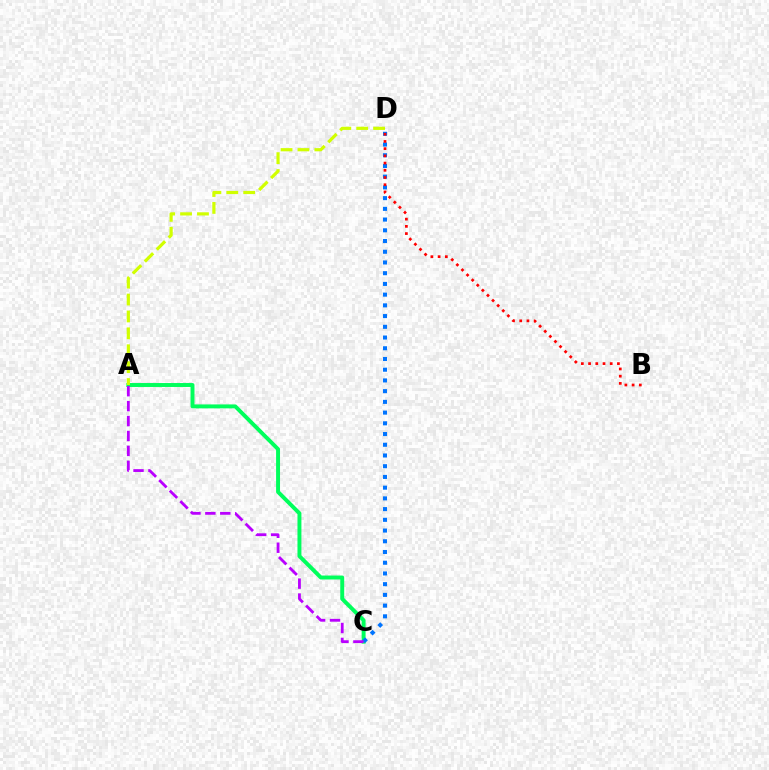{('A', 'C'): [{'color': '#00ff5c', 'line_style': 'solid', 'thickness': 2.83}, {'color': '#b900ff', 'line_style': 'dashed', 'thickness': 2.03}], ('C', 'D'): [{'color': '#0074ff', 'line_style': 'dotted', 'thickness': 2.91}], ('A', 'D'): [{'color': '#d1ff00', 'line_style': 'dashed', 'thickness': 2.3}], ('B', 'D'): [{'color': '#ff0000', 'line_style': 'dotted', 'thickness': 1.96}]}